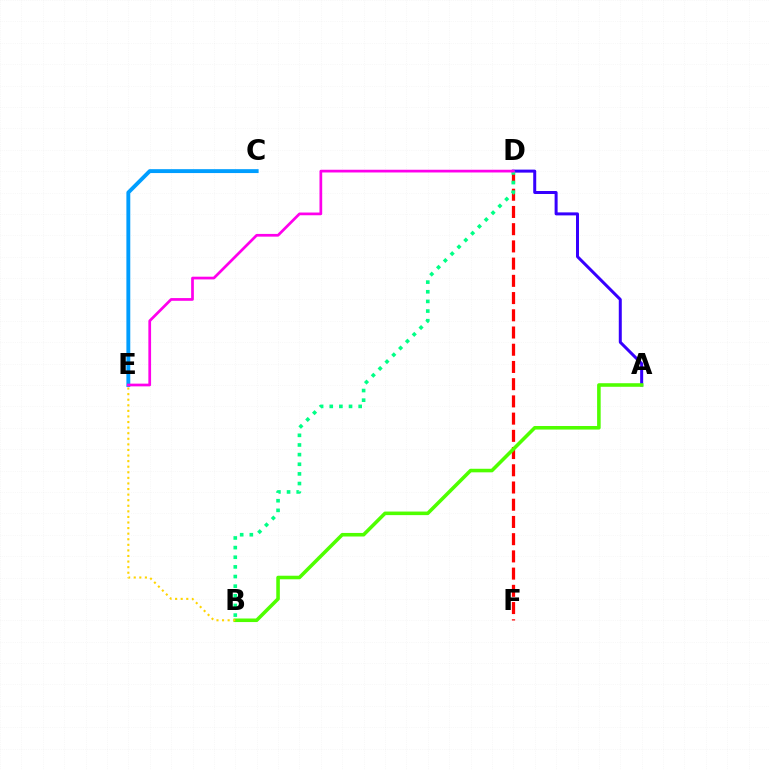{('D', 'F'): [{'color': '#ff0000', 'line_style': 'dashed', 'thickness': 2.34}], ('C', 'E'): [{'color': '#009eff', 'line_style': 'solid', 'thickness': 2.8}], ('A', 'D'): [{'color': '#3700ff', 'line_style': 'solid', 'thickness': 2.16}], ('B', 'D'): [{'color': '#00ff86', 'line_style': 'dotted', 'thickness': 2.62}], ('A', 'B'): [{'color': '#4fff00', 'line_style': 'solid', 'thickness': 2.57}], ('D', 'E'): [{'color': '#ff00ed', 'line_style': 'solid', 'thickness': 1.96}], ('B', 'E'): [{'color': '#ffd500', 'line_style': 'dotted', 'thickness': 1.52}]}